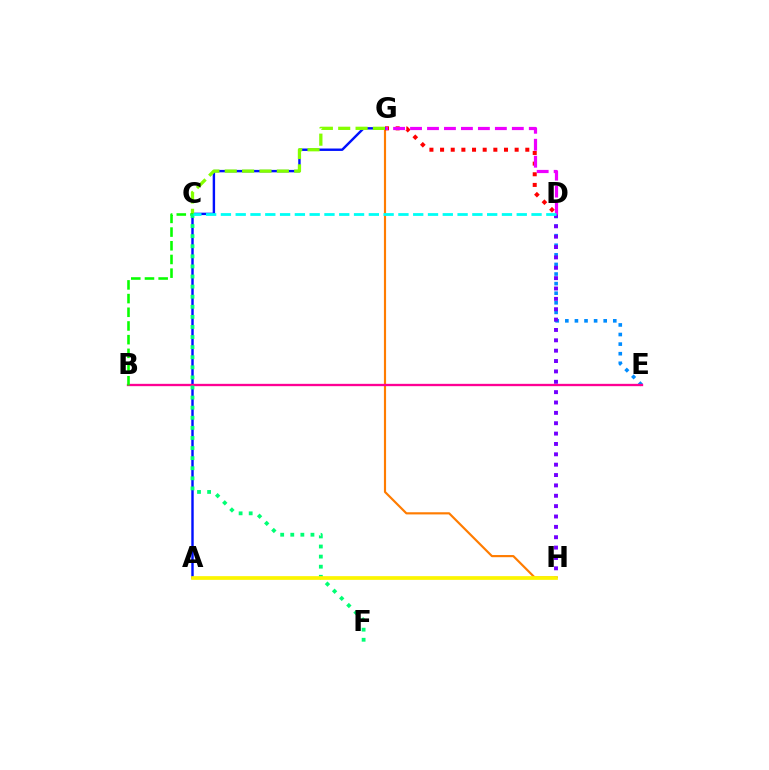{('G', 'H'): [{'color': '#ff7c00', 'line_style': 'solid', 'thickness': 1.56}], ('D', 'G'): [{'color': '#ff0000', 'line_style': 'dotted', 'thickness': 2.89}, {'color': '#ee00ff', 'line_style': 'dashed', 'thickness': 2.3}], ('D', 'E'): [{'color': '#008cff', 'line_style': 'dotted', 'thickness': 2.61}], ('A', 'G'): [{'color': '#0010ff', 'line_style': 'solid', 'thickness': 1.74}], ('B', 'E'): [{'color': '#ff0094', 'line_style': 'solid', 'thickness': 1.68}], ('D', 'H'): [{'color': '#7200ff', 'line_style': 'dotted', 'thickness': 2.82}], ('C', 'G'): [{'color': '#84ff00', 'line_style': 'dashed', 'thickness': 2.36}], ('B', 'C'): [{'color': '#08ff00', 'line_style': 'dashed', 'thickness': 1.86}], ('C', 'F'): [{'color': '#00ff74', 'line_style': 'dotted', 'thickness': 2.74}], ('A', 'H'): [{'color': '#fcf500', 'line_style': 'solid', 'thickness': 2.67}], ('C', 'D'): [{'color': '#00fff6', 'line_style': 'dashed', 'thickness': 2.01}]}